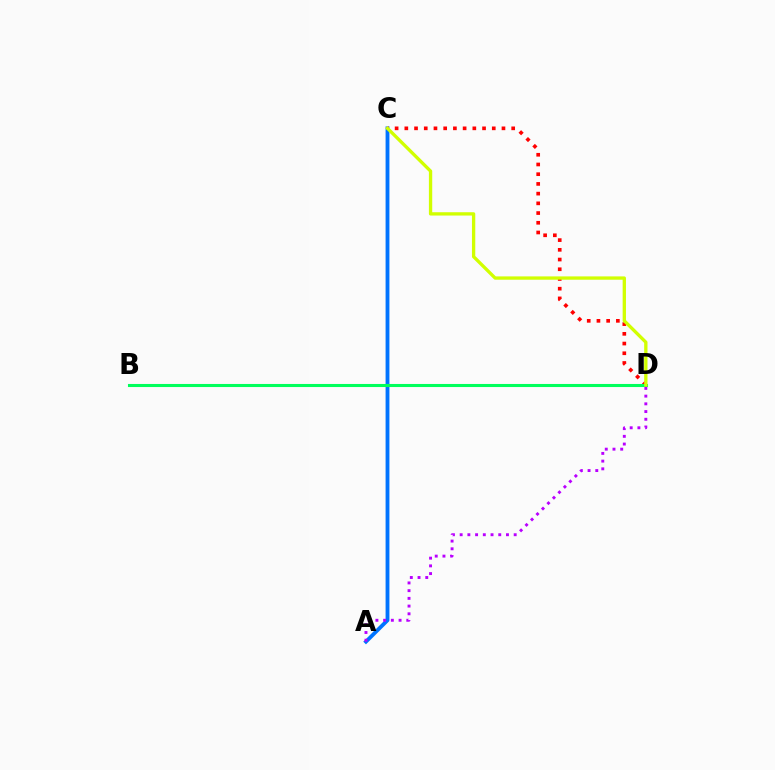{('A', 'C'): [{'color': '#0074ff', 'line_style': 'solid', 'thickness': 2.75}], ('C', 'D'): [{'color': '#ff0000', 'line_style': 'dotted', 'thickness': 2.64}, {'color': '#d1ff00', 'line_style': 'solid', 'thickness': 2.39}], ('B', 'D'): [{'color': '#00ff5c', 'line_style': 'solid', 'thickness': 2.22}], ('A', 'D'): [{'color': '#b900ff', 'line_style': 'dotted', 'thickness': 2.1}]}